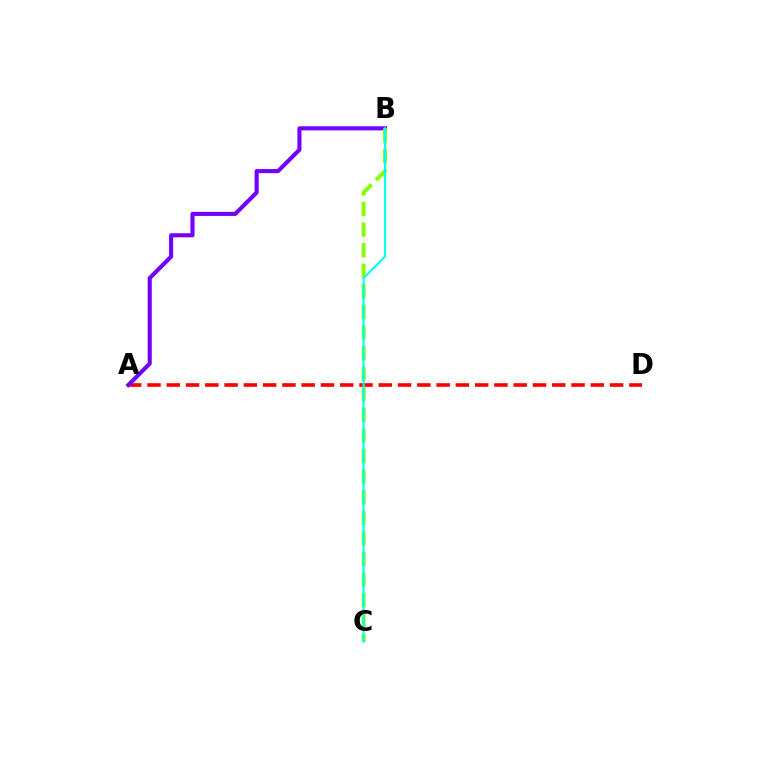{('A', 'D'): [{'color': '#ff0000', 'line_style': 'dashed', 'thickness': 2.62}], ('A', 'B'): [{'color': '#7200ff', 'line_style': 'solid', 'thickness': 2.94}], ('B', 'C'): [{'color': '#84ff00', 'line_style': 'dashed', 'thickness': 2.8}, {'color': '#00fff6', 'line_style': 'solid', 'thickness': 1.51}]}